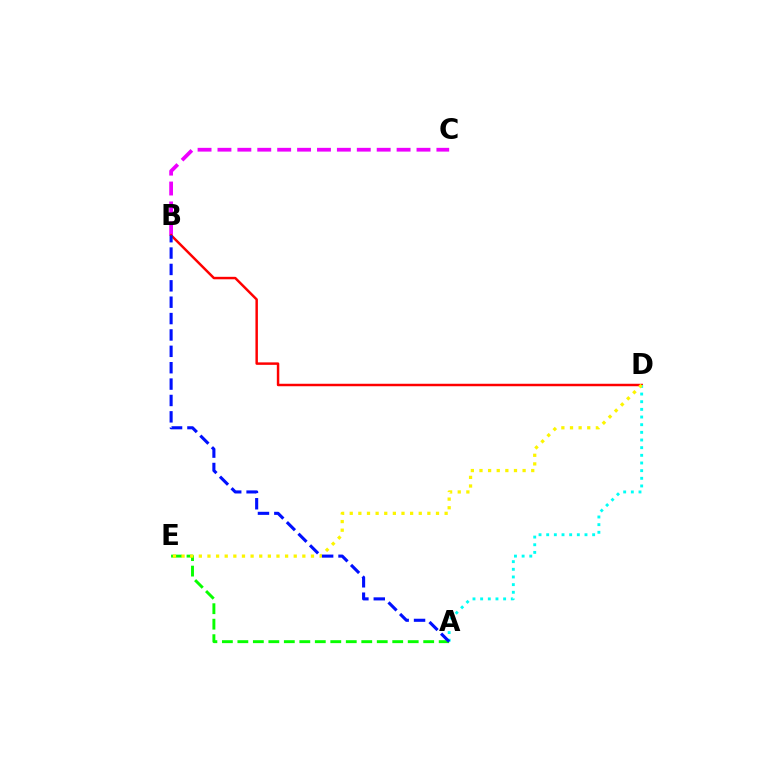{('B', 'C'): [{'color': '#ee00ff', 'line_style': 'dashed', 'thickness': 2.7}], ('B', 'D'): [{'color': '#ff0000', 'line_style': 'solid', 'thickness': 1.78}], ('A', 'D'): [{'color': '#00fff6', 'line_style': 'dotted', 'thickness': 2.08}], ('A', 'E'): [{'color': '#08ff00', 'line_style': 'dashed', 'thickness': 2.1}], ('D', 'E'): [{'color': '#fcf500', 'line_style': 'dotted', 'thickness': 2.34}], ('A', 'B'): [{'color': '#0010ff', 'line_style': 'dashed', 'thickness': 2.22}]}